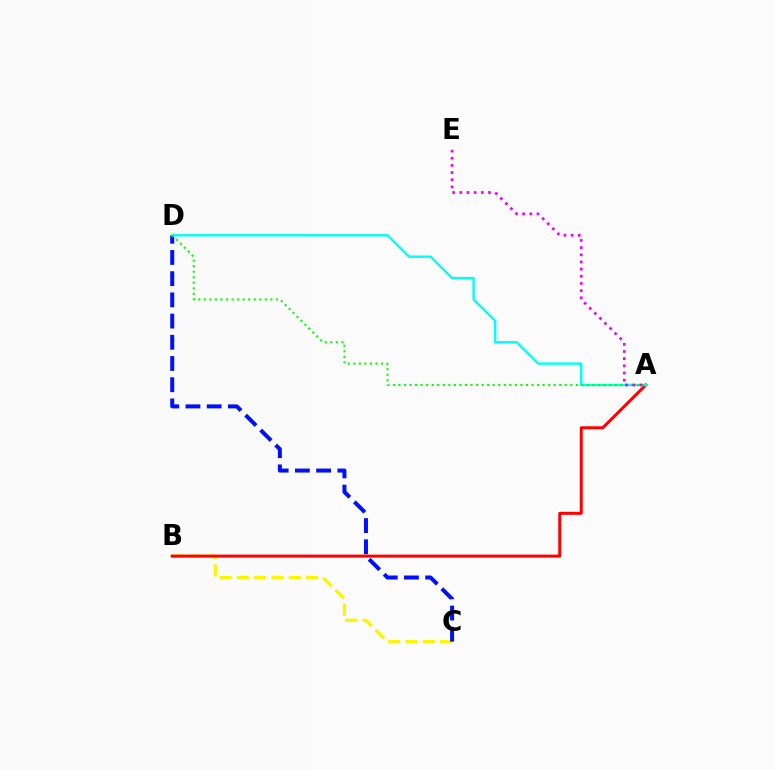{('B', 'C'): [{'color': '#fcf500', 'line_style': 'dashed', 'thickness': 2.35}], ('C', 'D'): [{'color': '#0010ff', 'line_style': 'dashed', 'thickness': 2.88}], ('A', 'B'): [{'color': '#ff0000', 'line_style': 'solid', 'thickness': 2.15}], ('A', 'D'): [{'color': '#00fff6', 'line_style': 'solid', 'thickness': 1.72}, {'color': '#08ff00', 'line_style': 'dotted', 'thickness': 1.51}], ('A', 'E'): [{'color': '#ee00ff', 'line_style': 'dotted', 'thickness': 1.95}]}